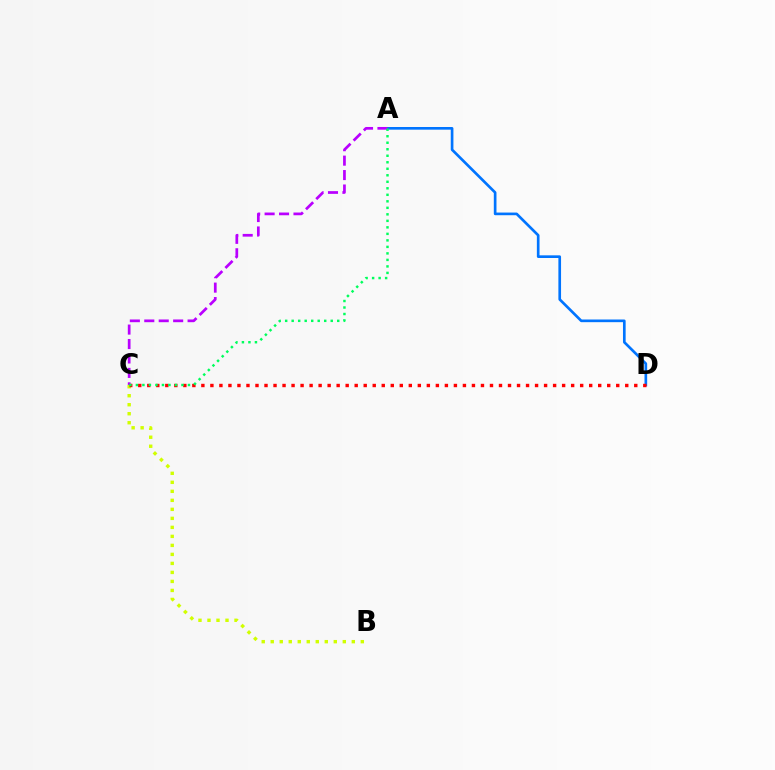{('A', 'D'): [{'color': '#0074ff', 'line_style': 'solid', 'thickness': 1.92}], ('A', 'C'): [{'color': '#b900ff', 'line_style': 'dashed', 'thickness': 1.96}, {'color': '#00ff5c', 'line_style': 'dotted', 'thickness': 1.77}], ('B', 'C'): [{'color': '#d1ff00', 'line_style': 'dotted', 'thickness': 2.45}], ('C', 'D'): [{'color': '#ff0000', 'line_style': 'dotted', 'thickness': 2.45}]}